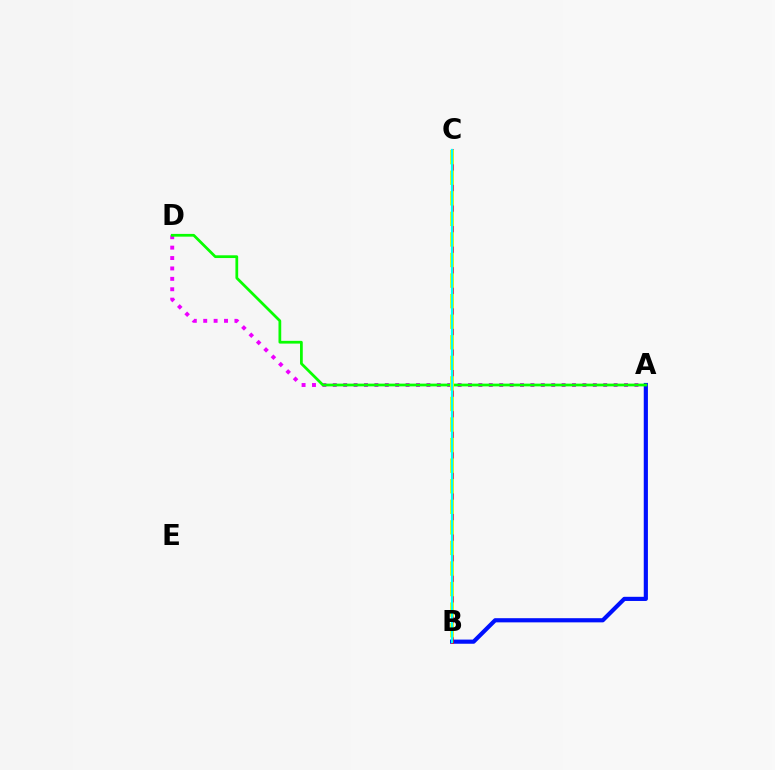{('A', 'D'): [{'color': '#ee00ff', 'line_style': 'dotted', 'thickness': 2.83}, {'color': '#08ff00', 'line_style': 'solid', 'thickness': 1.98}], ('A', 'B'): [{'color': '#0010ff', 'line_style': 'solid', 'thickness': 3.0}], ('B', 'C'): [{'color': '#ff0000', 'line_style': 'solid', 'thickness': 1.82}, {'color': '#fcf500', 'line_style': 'dashed', 'thickness': 2.79}, {'color': '#00fff6', 'line_style': 'solid', 'thickness': 1.62}]}